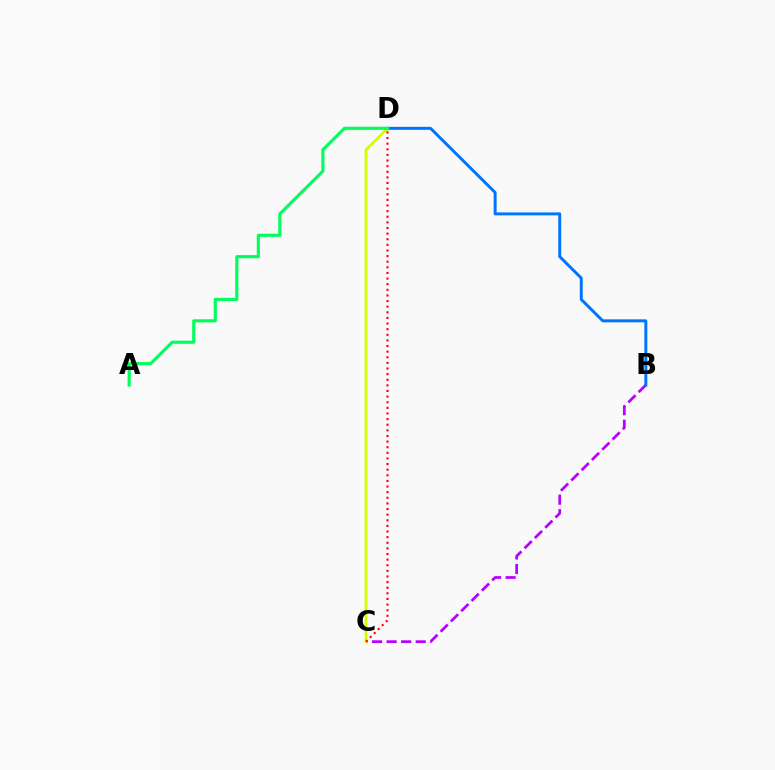{('B', 'C'): [{'color': '#b900ff', 'line_style': 'dashed', 'thickness': 1.98}], ('B', 'D'): [{'color': '#0074ff', 'line_style': 'solid', 'thickness': 2.13}], ('C', 'D'): [{'color': '#d1ff00', 'line_style': 'solid', 'thickness': 1.95}, {'color': '#ff0000', 'line_style': 'dotted', 'thickness': 1.53}], ('A', 'D'): [{'color': '#00ff5c', 'line_style': 'solid', 'thickness': 2.26}]}